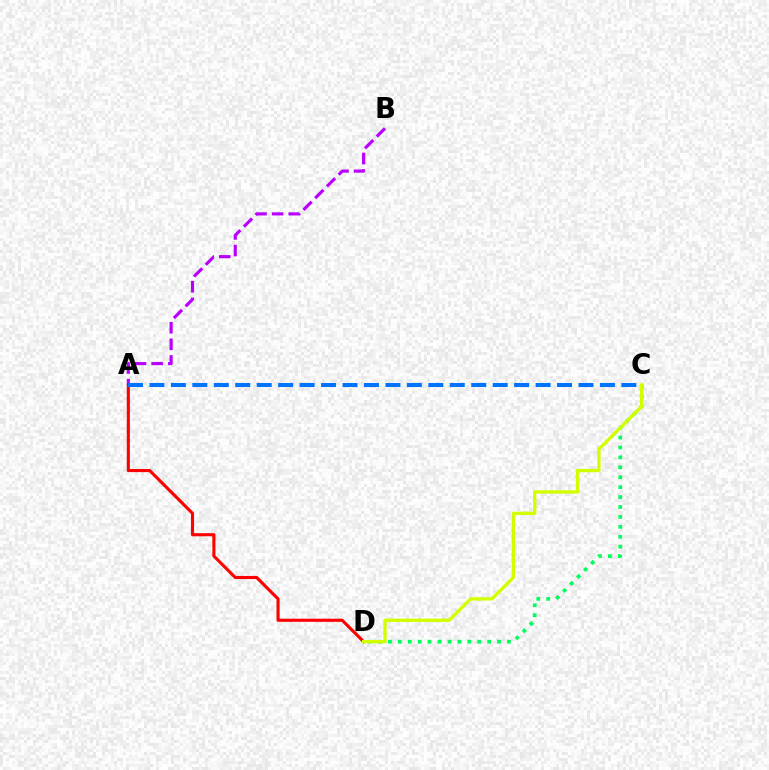{('A', 'B'): [{'color': '#b900ff', 'line_style': 'dashed', 'thickness': 2.26}], ('A', 'D'): [{'color': '#ff0000', 'line_style': 'solid', 'thickness': 2.24}], ('C', 'D'): [{'color': '#00ff5c', 'line_style': 'dotted', 'thickness': 2.7}, {'color': '#d1ff00', 'line_style': 'solid', 'thickness': 2.4}], ('A', 'C'): [{'color': '#0074ff', 'line_style': 'dashed', 'thickness': 2.91}]}